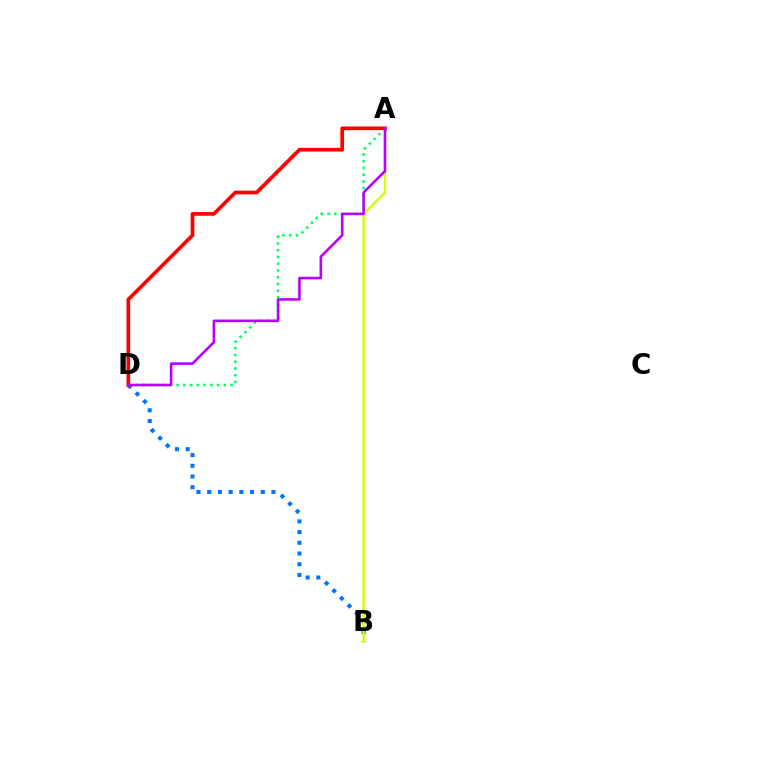{('B', 'D'): [{'color': '#0074ff', 'line_style': 'dotted', 'thickness': 2.91}], ('A', 'B'): [{'color': '#d1ff00', 'line_style': 'solid', 'thickness': 1.74}], ('A', 'D'): [{'color': '#00ff5c', 'line_style': 'dotted', 'thickness': 1.83}, {'color': '#ff0000', 'line_style': 'solid', 'thickness': 2.66}, {'color': '#b900ff', 'line_style': 'solid', 'thickness': 1.86}]}